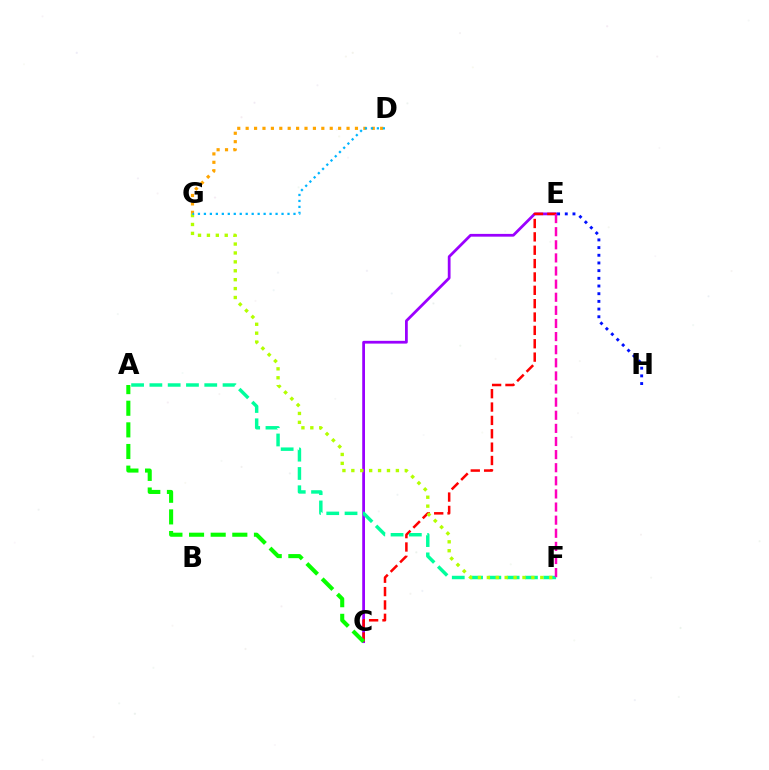{('C', 'E'): [{'color': '#9b00ff', 'line_style': 'solid', 'thickness': 1.99}, {'color': '#ff0000', 'line_style': 'dashed', 'thickness': 1.82}], ('D', 'G'): [{'color': '#ffa500', 'line_style': 'dotted', 'thickness': 2.28}, {'color': '#00b5ff', 'line_style': 'dotted', 'thickness': 1.62}], ('A', 'F'): [{'color': '#00ff9d', 'line_style': 'dashed', 'thickness': 2.48}], ('F', 'G'): [{'color': '#b3ff00', 'line_style': 'dotted', 'thickness': 2.42}], ('A', 'C'): [{'color': '#08ff00', 'line_style': 'dashed', 'thickness': 2.94}], ('E', 'F'): [{'color': '#ff00bd', 'line_style': 'dashed', 'thickness': 1.78}], ('E', 'H'): [{'color': '#0010ff', 'line_style': 'dotted', 'thickness': 2.09}]}